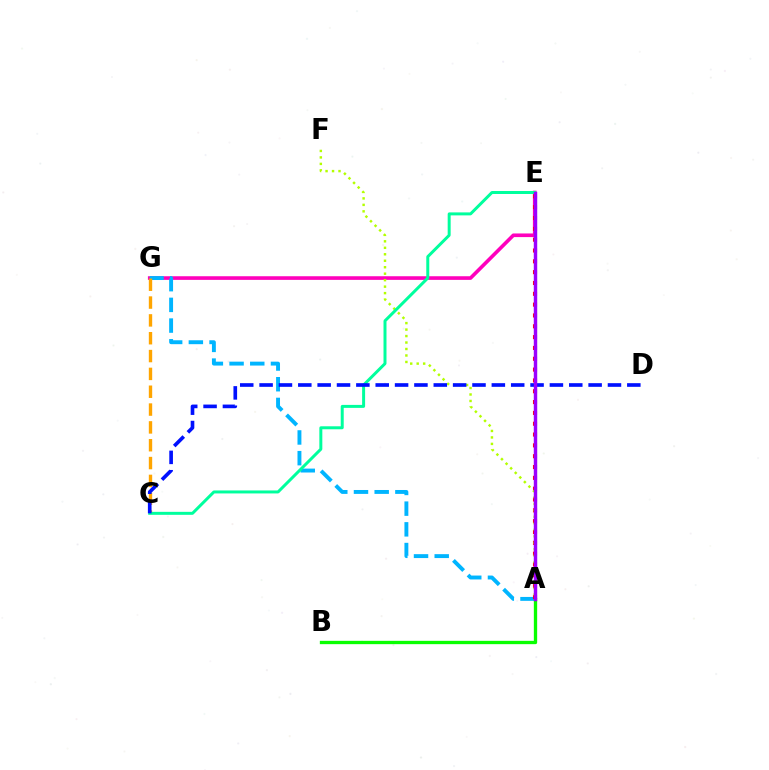{('E', 'G'): [{'color': '#ff00bd', 'line_style': 'solid', 'thickness': 2.62}], ('A', 'G'): [{'color': '#00b5ff', 'line_style': 'dashed', 'thickness': 2.81}], ('A', 'B'): [{'color': '#08ff00', 'line_style': 'solid', 'thickness': 2.39}], ('A', 'E'): [{'color': '#ff0000', 'line_style': 'dotted', 'thickness': 2.94}, {'color': '#9b00ff', 'line_style': 'solid', 'thickness': 2.47}], ('A', 'F'): [{'color': '#b3ff00', 'line_style': 'dotted', 'thickness': 1.76}], ('C', 'G'): [{'color': '#ffa500', 'line_style': 'dashed', 'thickness': 2.42}], ('C', 'E'): [{'color': '#00ff9d', 'line_style': 'solid', 'thickness': 2.15}], ('C', 'D'): [{'color': '#0010ff', 'line_style': 'dashed', 'thickness': 2.63}]}